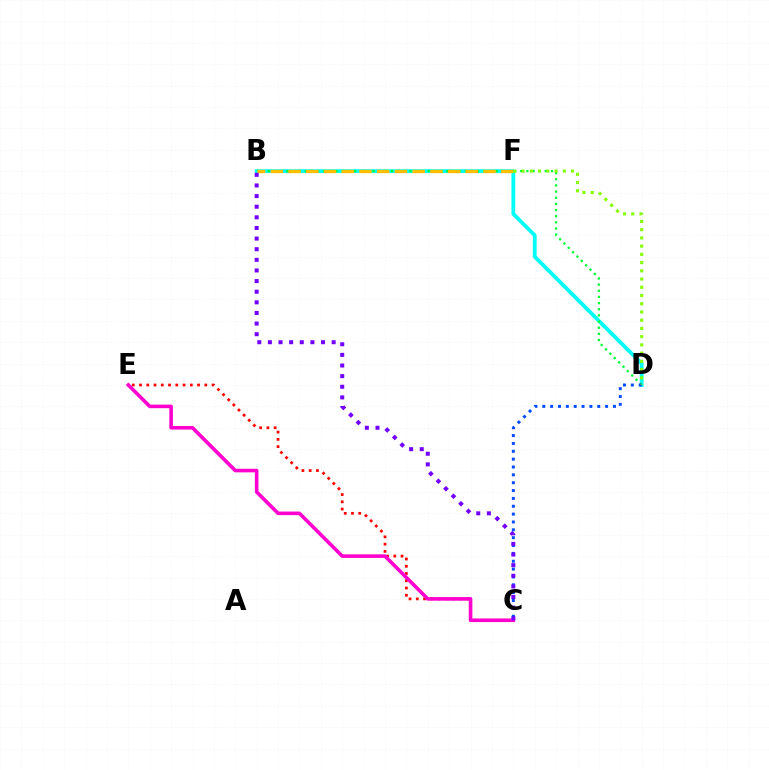{('B', 'D'): [{'color': '#00fff6', 'line_style': 'solid', 'thickness': 2.72}, {'color': '#00ff39', 'line_style': 'dotted', 'thickness': 1.67}], ('C', 'E'): [{'color': '#ff0000', 'line_style': 'dotted', 'thickness': 1.97}, {'color': '#ff00cf', 'line_style': 'solid', 'thickness': 2.59}], ('C', 'D'): [{'color': '#004bff', 'line_style': 'dotted', 'thickness': 2.13}], ('B', 'F'): [{'color': '#ffbd00', 'line_style': 'dashed', 'thickness': 2.41}], ('B', 'C'): [{'color': '#7200ff', 'line_style': 'dotted', 'thickness': 2.89}], ('D', 'F'): [{'color': '#84ff00', 'line_style': 'dotted', 'thickness': 2.24}]}